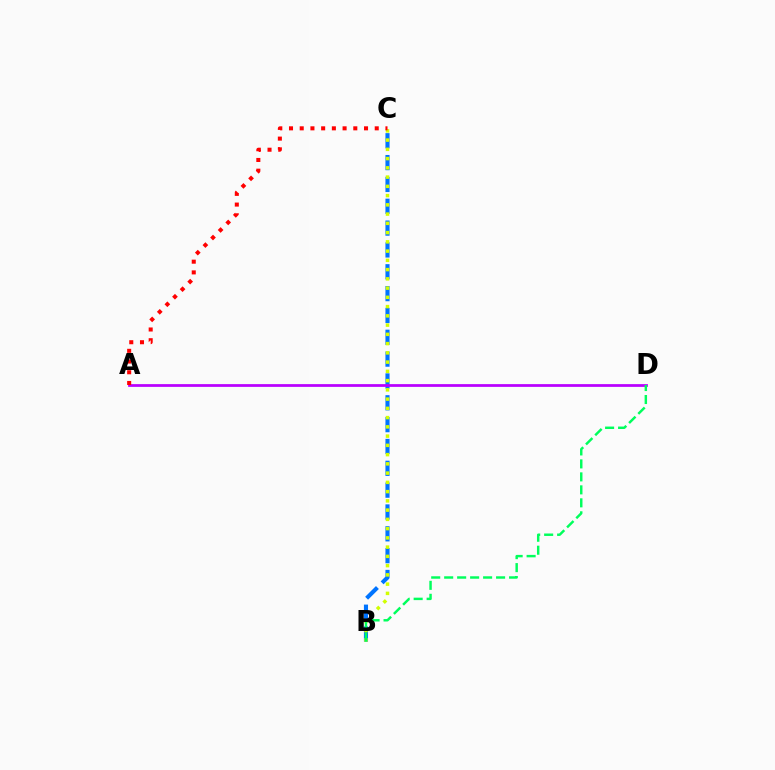{('B', 'C'): [{'color': '#0074ff', 'line_style': 'dashed', 'thickness': 2.97}, {'color': '#d1ff00', 'line_style': 'dotted', 'thickness': 2.51}], ('A', 'D'): [{'color': '#b900ff', 'line_style': 'solid', 'thickness': 1.99}], ('B', 'D'): [{'color': '#00ff5c', 'line_style': 'dashed', 'thickness': 1.76}], ('A', 'C'): [{'color': '#ff0000', 'line_style': 'dotted', 'thickness': 2.91}]}